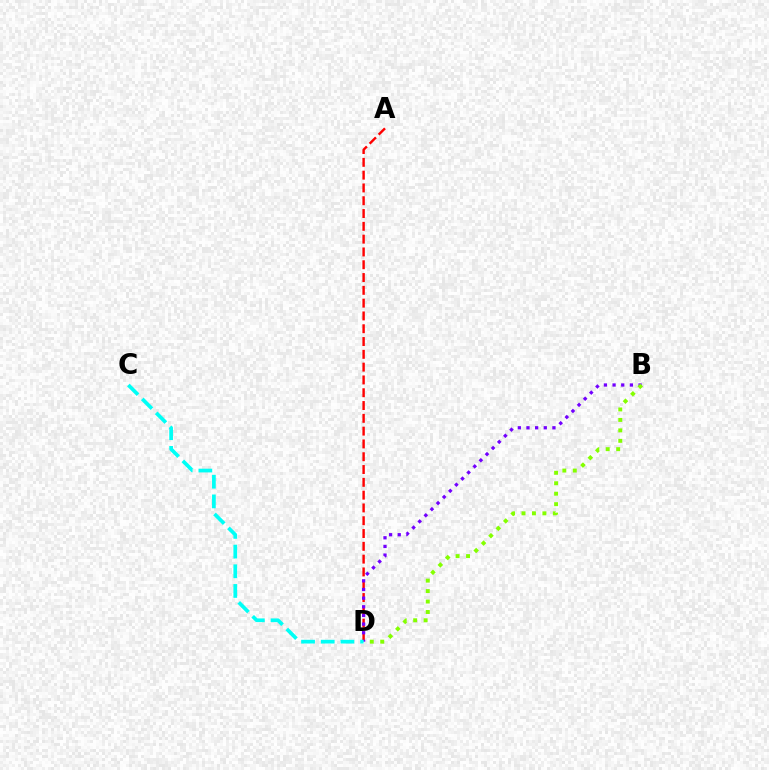{('A', 'D'): [{'color': '#ff0000', 'line_style': 'dashed', 'thickness': 1.74}], ('B', 'D'): [{'color': '#7200ff', 'line_style': 'dotted', 'thickness': 2.35}, {'color': '#84ff00', 'line_style': 'dotted', 'thickness': 2.84}], ('C', 'D'): [{'color': '#00fff6', 'line_style': 'dashed', 'thickness': 2.67}]}